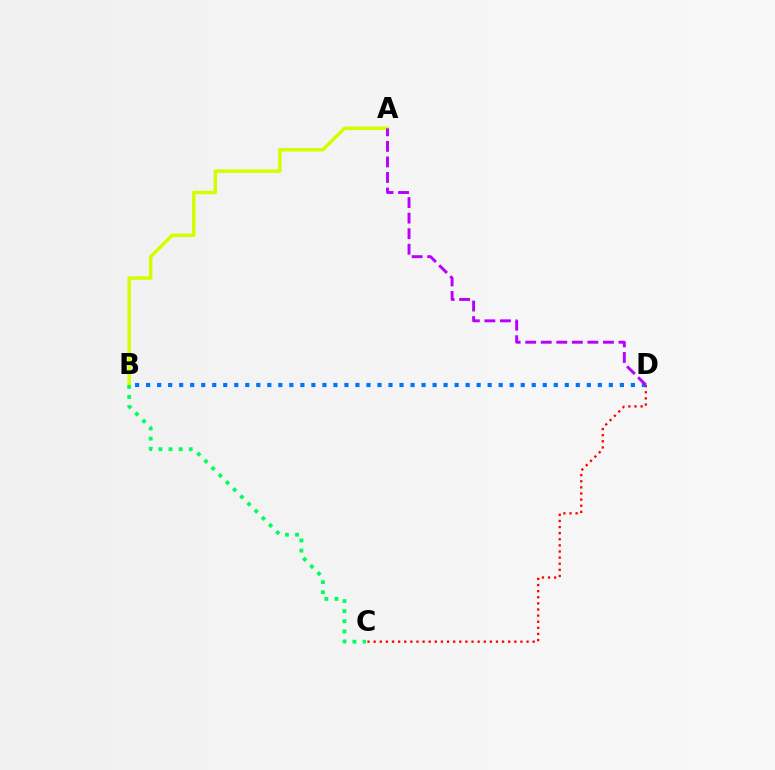{('A', 'B'): [{'color': '#d1ff00', 'line_style': 'solid', 'thickness': 2.51}], ('C', 'D'): [{'color': '#ff0000', 'line_style': 'dotted', 'thickness': 1.66}], ('B', 'C'): [{'color': '#00ff5c', 'line_style': 'dotted', 'thickness': 2.75}], ('B', 'D'): [{'color': '#0074ff', 'line_style': 'dotted', 'thickness': 2.99}], ('A', 'D'): [{'color': '#b900ff', 'line_style': 'dashed', 'thickness': 2.11}]}